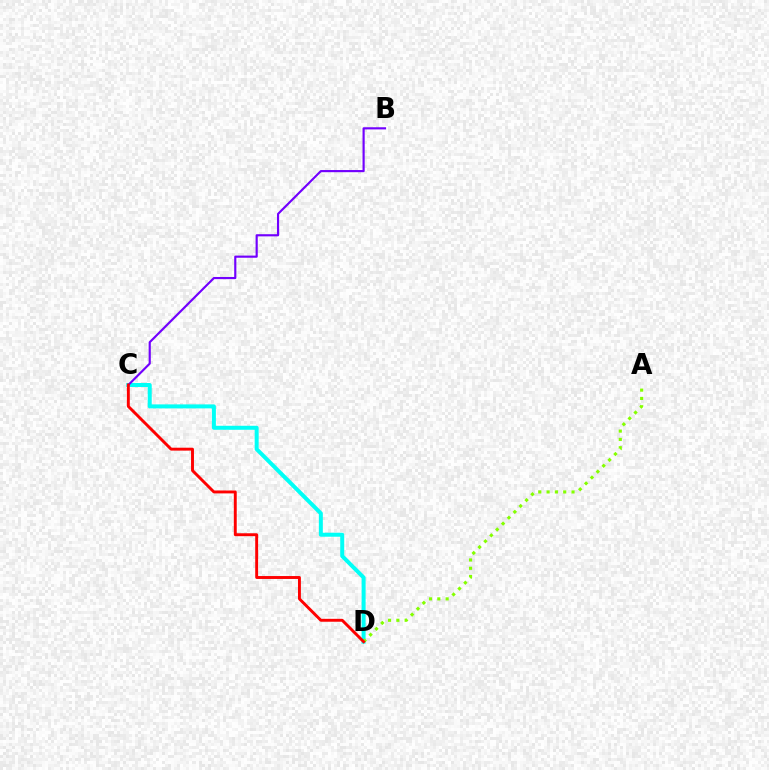{('C', 'D'): [{'color': '#00fff6', 'line_style': 'solid', 'thickness': 2.87}, {'color': '#ff0000', 'line_style': 'solid', 'thickness': 2.1}], ('A', 'D'): [{'color': '#84ff00', 'line_style': 'dotted', 'thickness': 2.26}], ('B', 'C'): [{'color': '#7200ff', 'line_style': 'solid', 'thickness': 1.55}]}